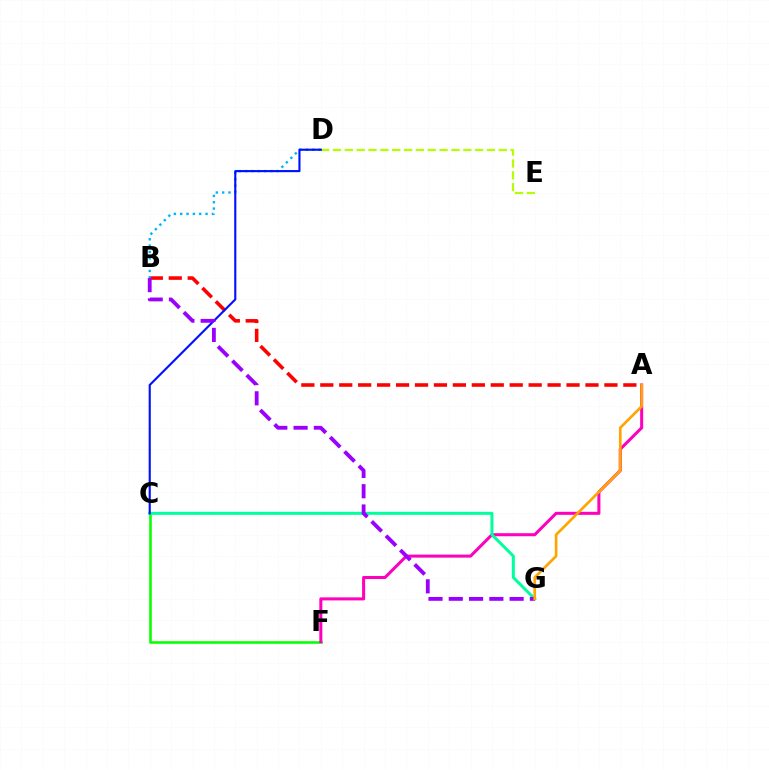{('D', 'E'): [{'color': '#b3ff00', 'line_style': 'dashed', 'thickness': 1.61}], ('A', 'B'): [{'color': '#ff0000', 'line_style': 'dashed', 'thickness': 2.57}], ('C', 'F'): [{'color': '#08ff00', 'line_style': 'solid', 'thickness': 1.86}], ('B', 'D'): [{'color': '#00b5ff', 'line_style': 'dotted', 'thickness': 1.72}], ('A', 'F'): [{'color': '#ff00bd', 'line_style': 'solid', 'thickness': 2.19}], ('C', 'G'): [{'color': '#00ff9d', 'line_style': 'solid', 'thickness': 2.16}], ('C', 'D'): [{'color': '#0010ff', 'line_style': 'solid', 'thickness': 1.52}], ('B', 'G'): [{'color': '#9b00ff', 'line_style': 'dashed', 'thickness': 2.76}], ('A', 'G'): [{'color': '#ffa500', 'line_style': 'solid', 'thickness': 1.92}]}